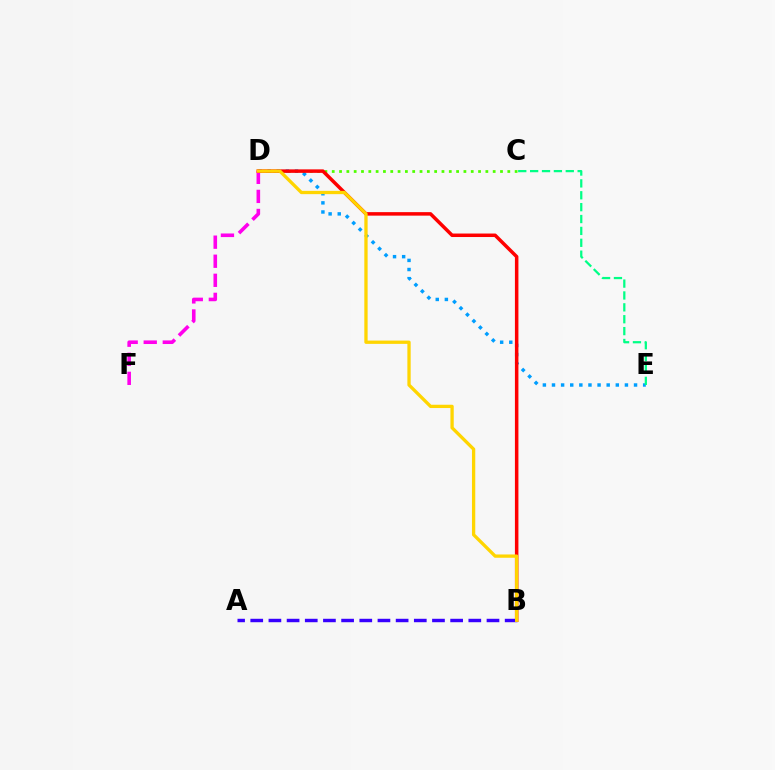{('C', 'D'): [{'color': '#4fff00', 'line_style': 'dotted', 'thickness': 1.99}], ('D', 'E'): [{'color': '#009eff', 'line_style': 'dotted', 'thickness': 2.48}], ('D', 'F'): [{'color': '#ff00ed', 'line_style': 'dashed', 'thickness': 2.59}], ('B', 'D'): [{'color': '#ff0000', 'line_style': 'solid', 'thickness': 2.52}, {'color': '#ffd500', 'line_style': 'solid', 'thickness': 2.38}], ('A', 'B'): [{'color': '#3700ff', 'line_style': 'dashed', 'thickness': 2.47}], ('C', 'E'): [{'color': '#00ff86', 'line_style': 'dashed', 'thickness': 1.61}]}